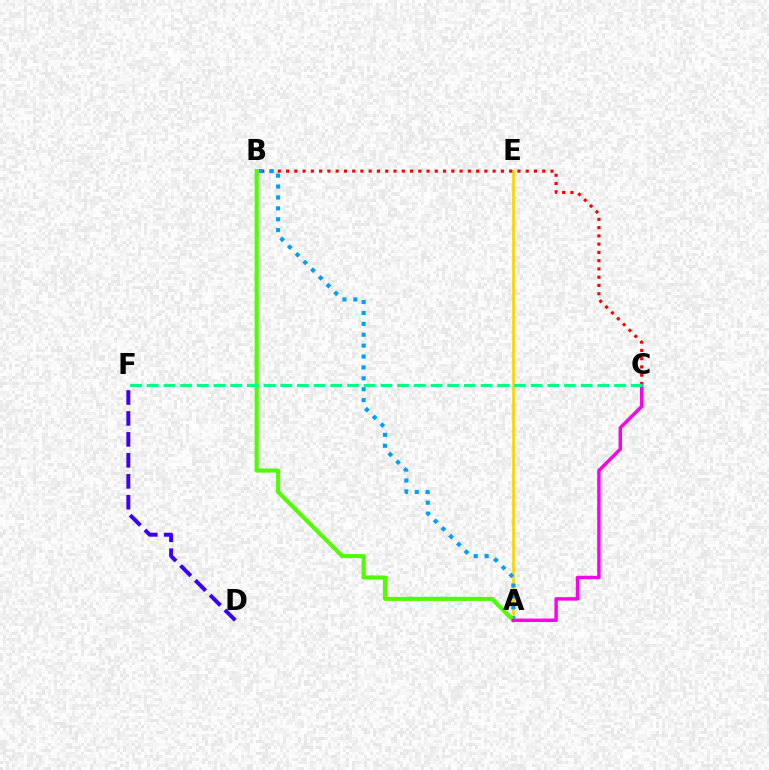{('A', 'E'): [{'color': '#ffd500', 'line_style': 'solid', 'thickness': 1.95}], ('B', 'C'): [{'color': '#ff0000', 'line_style': 'dotted', 'thickness': 2.25}], ('D', 'F'): [{'color': '#3700ff', 'line_style': 'dashed', 'thickness': 2.85}], ('A', 'B'): [{'color': '#009eff', 'line_style': 'dotted', 'thickness': 2.96}, {'color': '#4fff00', 'line_style': 'solid', 'thickness': 2.94}], ('A', 'C'): [{'color': '#ff00ed', 'line_style': 'solid', 'thickness': 2.47}], ('C', 'F'): [{'color': '#00ff86', 'line_style': 'dashed', 'thickness': 2.27}]}